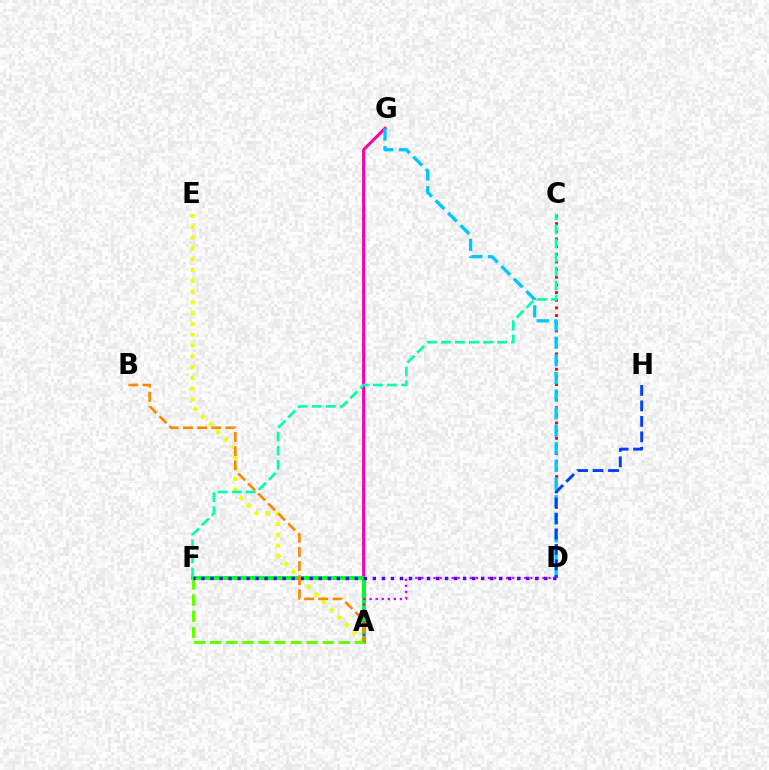{('C', 'D'): [{'color': '#ff0000', 'line_style': 'dotted', 'thickness': 2.08}], ('A', 'E'): [{'color': '#eeff00', 'line_style': 'dotted', 'thickness': 2.93}], ('A', 'G'): [{'color': '#ff00a0', 'line_style': 'solid', 'thickness': 2.18}], ('A', 'F'): [{'color': '#00ff27', 'line_style': 'solid', 'thickness': 2.82}, {'color': '#66ff00', 'line_style': 'dashed', 'thickness': 2.19}], ('C', 'F'): [{'color': '#00ffaf', 'line_style': 'dashed', 'thickness': 1.91}], ('D', 'G'): [{'color': '#00c7ff', 'line_style': 'dashed', 'thickness': 2.39}], ('A', 'D'): [{'color': '#d600ff', 'line_style': 'dotted', 'thickness': 1.65}], ('D', 'F'): [{'color': '#4f00ff', 'line_style': 'dotted', 'thickness': 2.45}], ('A', 'B'): [{'color': '#ff8800', 'line_style': 'dashed', 'thickness': 1.92}], ('D', 'H'): [{'color': '#003fff', 'line_style': 'dashed', 'thickness': 2.1}]}